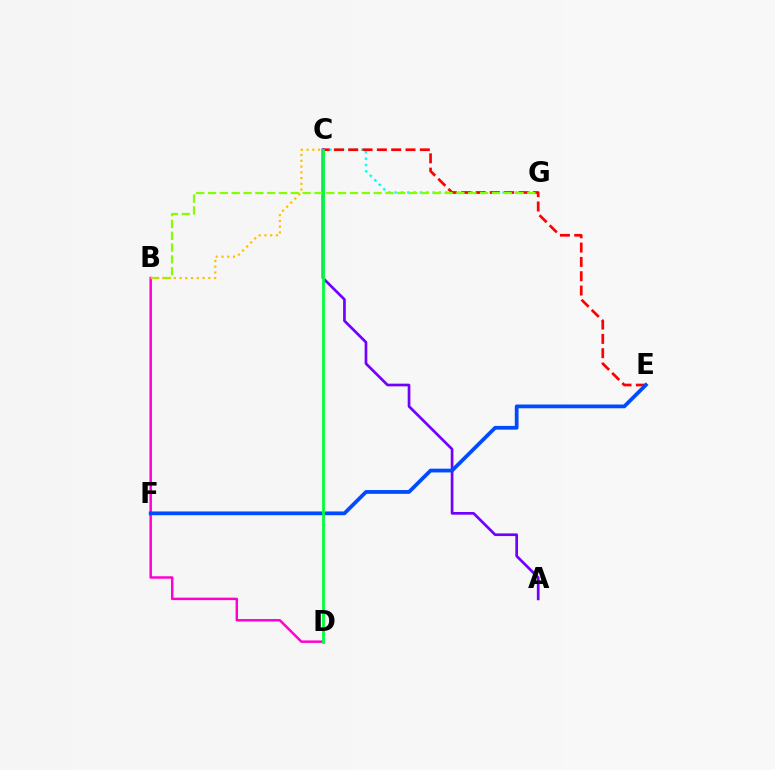{('C', 'G'): [{'color': '#00fff6', 'line_style': 'dotted', 'thickness': 1.73}], ('C', 'E'): [{'color': '#ff0000', 'line_style': 'dashed', 'thickness': 1.95}], ('B', 'D'): [{'color': '#ff00cf', 'line_style': 'solid', 'thickness': 1.78}], ('A', 'C'): [{'color': '#7200ff', 'line_style': 'solid', 'thickness': 1.94}], ('B', 'G'): [{'color': '#84ff00', 'line_style': 'dashed', 'thickness': 1.61}], ('E', 'F'): [{'color': '#004bff', 'line_style': 'solid', 'thickness': 2.71}], ('B', 'C'): [{'color': '#ffbd00', 'line_style': 'dotted', 'thickness': 1.56}], ('C', 'D'): [{'color': '#00ff39', 'line_style': 'solid', 'thickness': 2.02}]}